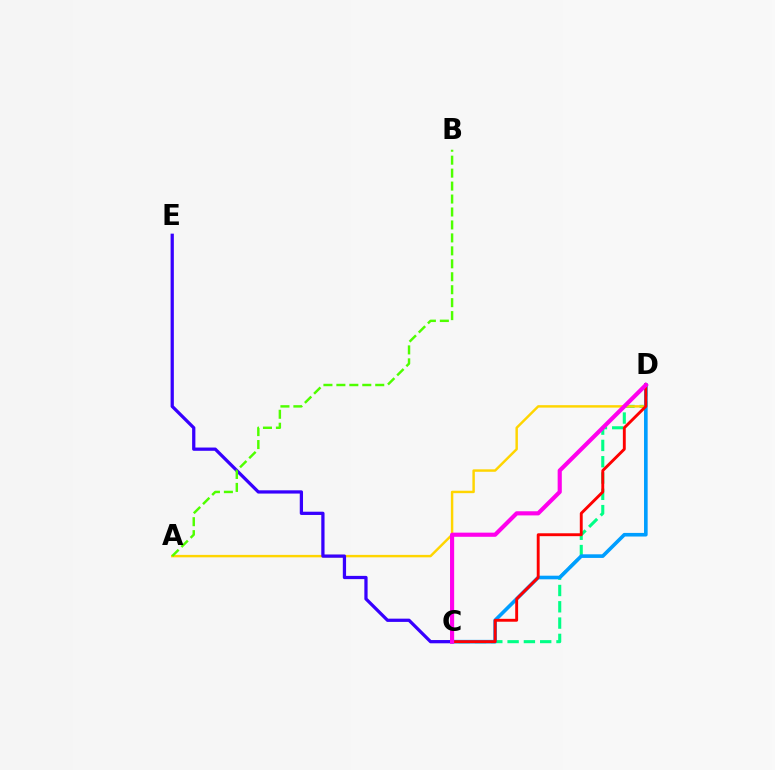{('C', 'D'): [{'color': '#00ff86', 'line_style': 'dashed', 'thickness': 2.21}, {'color': '#009eff', 'line_style': 'solid', 'thickness': 2.61}, {'color': '#ff0000', 'line_style': 'solid', 'thickness': 2.08}, {'color': '#ff00ed', 'line_style': 'solid', 'thickness': 2.98}], ('A', 'D'): [{'color': '#ffd500', 'line_style': 'solid', 'thickness': 1.76}], ('C', 'E'): [{'color': '#3700ff', 'line_style': 'solid', 'thickness': 2.34}], ('A', 'B'): [{'color': '#4fff00', 'line_style': 'dashed', 'thickness': 1.76}]}